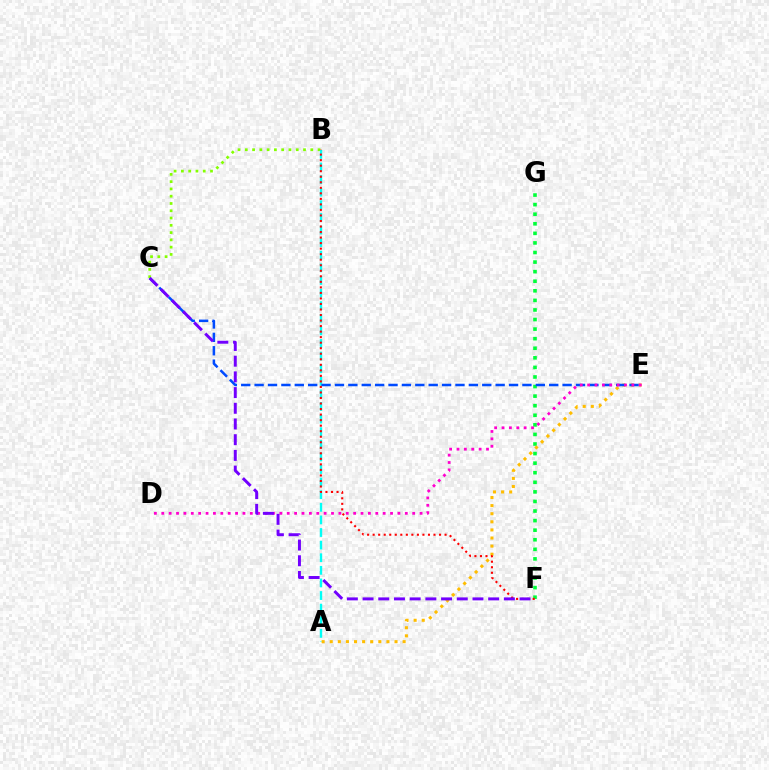{('B', 'C'): [{'color': '#84ff00', 'line_style': 'dotted', 'thickness': 1.98}], ('A', 'B'): [{'color': '#00fff6', 'line_style': 'dashed', 'thickness': 1.71}], ('F', 'G'): [{'color': '#00ff39', 'line_style': 'dotted', 'thickness': 2.6}], ('A', 'E'): [{'color': '#ffbd00', 'line_style': 'dotted', 'thickness': 2.2}], ('C', 'E'): [{'color': '#004bff', 'line_style': 'dashed', 'thickness': 1.82}], ('D', 'E'): [{'color': '#ff00cf', 'line_style': 'dotted', 'thickness': 2.01}], ('B', 'F'): [{'color': '#ff0000', 'line_style': 'dotted', 'thickness': 1.5}], ('C', 'F'): [{'color': '#7200ff', 'line_style': 'dashed', 'thickness': 2.13}]}